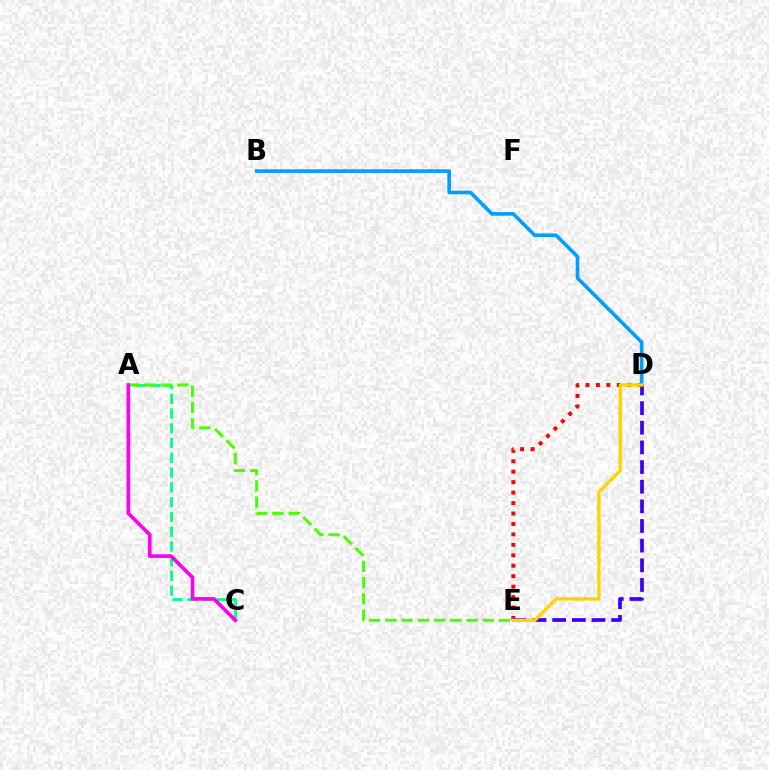{('A', 'C'): [{'color': '#00ff86', 'line_style': 'dashed', 'thickness': 2.01}, {'color': '#ff00ed', 'line_style': 'solid', 'thickness': 2.63}], ('B', 'D'): [{'color': '#009eff', 'line_style': 'solid', 'thickness': 2.61}], ('D', 'E'): [{'color': '#ff0000', 'line_style': 'dotted', 'thickness': 2.84}, {'color': '#3700ff', 'line_style': 'dashed', 'thickness': 2.67}, {'color': '#ffd500', 'line_style': 'solid', 'thickness': 2.44}], ('A', 'E'): [{'color': '#4fff00', 'line_style': 'dashed', 'thickness': 2.21}]}